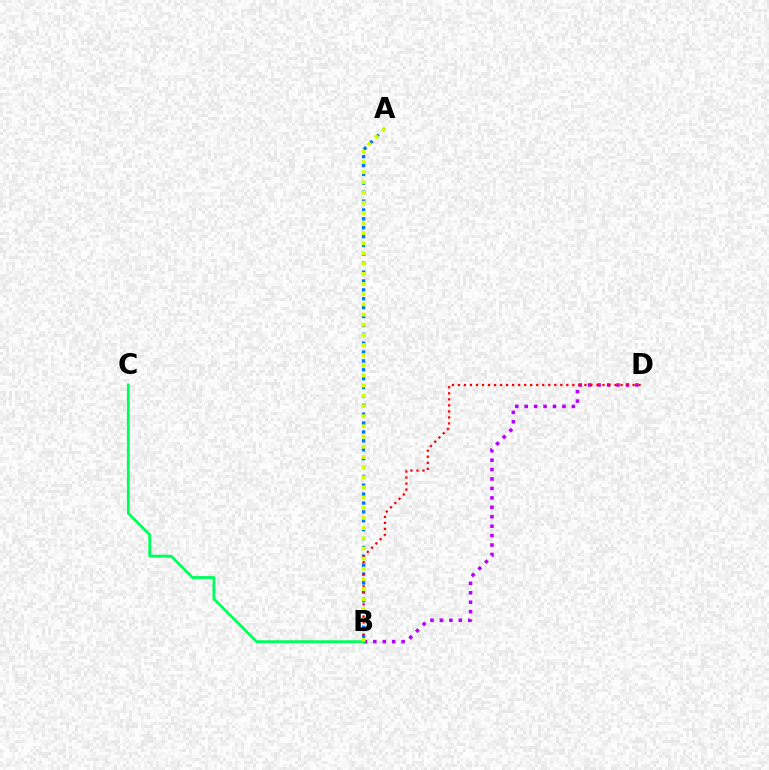{('A', 'B'): [{'color': '#0074ff', 'line_style': 'dotted', 'thickness': 2.41}, {'color': '#d1ff00', 'line_style': 'dotted', 'thickness': 2.76}], ('B', 'D'): [{'color': '#b900ff', 'line_style': 'dotted', 'thickness': 2.56}, {'color': '#ff0000', 'line_style': 'dotted', 'thickness': 1.64}], ('B', 'C'): [{'color': '#00ff5c', 'line_style': 'solid', 'thickness': 2.04}]}